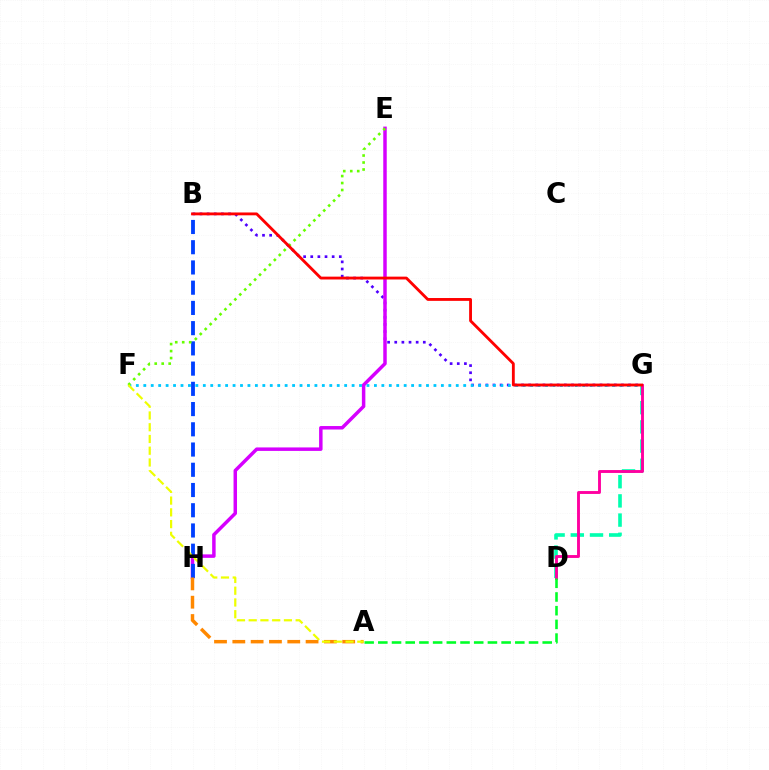{('B', 'G'): [{'color': '#4f00ff', 'line_style': 'dotted', 'thickness': 1.94}, {'color': '#ff0000', 'line_style': 'solid', 'thickness': 2.04}], ('E', 'H'): [{'color': '#d600ff', 'line_style': 'solid', 'thickness': 2.5}], ('D', 'G'): [{'color': '#00ffaf', 'line_style': 'dashed', 'thickness': 2.61}, {'color': '#ff00a0', 'line_style': 'solid', 'thickness': 2.08}], ('F', 'G'): [{'color': '#00c7ff', 'line_style': 'dotted', 'thickness': 2.02}], ('B', 'H'): [{'color': '#003fff', 'line_style': 'dashed', 'thickness': 2.75}], ('E', 'F'): [{'color': '#66ff00', 'line_style': 'dotted', 'thickness': 1.9}], ('A', 'H'): [{'color': '#ff8800', 'line_style': 'dashed', 'thickness': 2.49}], ('A', 'D'): [{'color': '#00ff27', 'line_style': 'dashed', 'thickness': 1.86}], ('A', 'F'): [{'color': '#eeff00', 'line_style': 'dashed', 'thickness': 1.6}]}